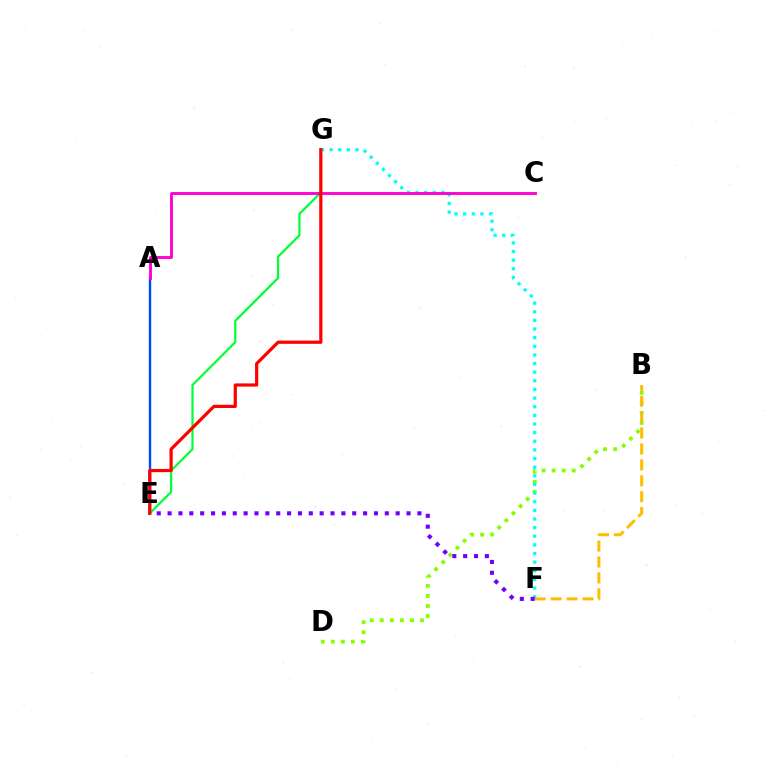{('B', 'D'): [{'color': '#84ff00', 'line_style': 'dotted', 'thickness': 2.73}], ('A', 'E'): [{'color': '#004bff', 'line_style': 'solid', 'thickness': 1.73}], ('B', 'F'): [{'color': '#ffbd00', 'line_style': 'dashed', 'thickness': 2.16}], ('F', 'G'): [{'color': '#00fff6', 'line_style': 'dotted', 'thickness': 2.35}], ('E', 'G'): [{'color': '#00ff39', 'line_style': 'solid', 'thickness': 1.61}, {'color': '#ff0000', 'line_style': 'solid', 'thickness': 2.31}], ('E', 'F'): [{'color': '#7200ff', 'line_style': 'dotted', 'thickness': 2.95}], ('A', 'C'): [{'color': '#ff00cf', 'line_style': 'solid', 'thickness': 2.08}]}